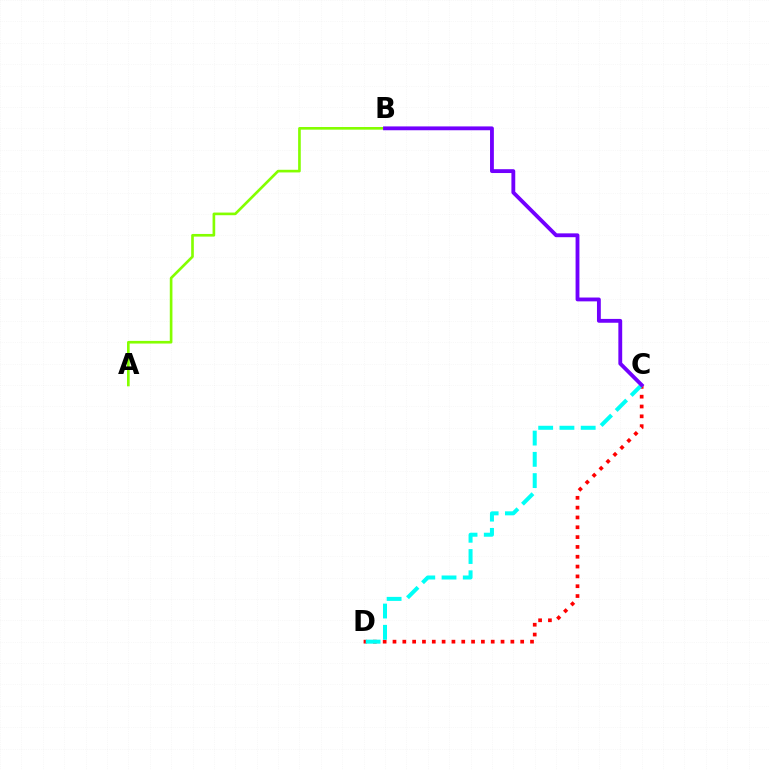{('C', 'D'): [{'color': '#ff0000', 'line_style': 'dotted', 'thickness': 2.67}, {'color': '#00fff6', 'line_style': 'dashed', 'thickness': 2.89}], ('A', 'B'): [{'color': '#84ff00', 'line_style': 'solid', 'thickness': 1.91}], ('B', 'C'): [{'color': '#7200ff', 'line_style': 'solid', 'thickness': 2.76}]}